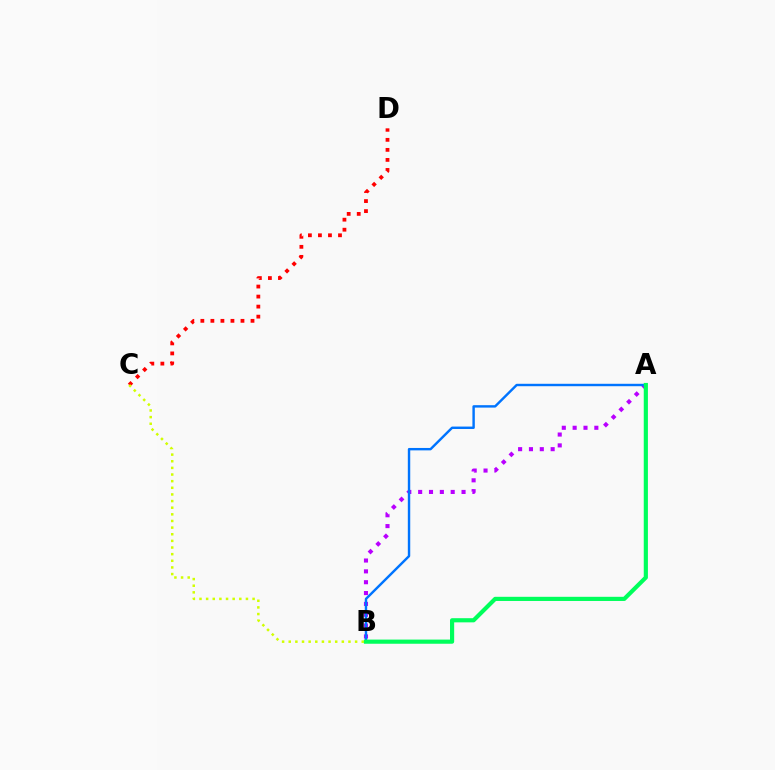{('A', 'B'): [{'color': '#b900ff', 'line_style': 'dotted', 'thickness': 2.95}, {'color': '#0074ff', 'line_style': 'solid', 'thickness': 1.74}, {'color': '#00ff5c', 'line_style': 'solid', 'thickness': 2.99}], ('C', 'D'): [{'color': '#ff0000', 'line_style': 'dotted', 'thickness': 2.72}], ('B', 'C'): [{'color': '#d1ff00', 'line_style': 'dotted', 'thickness': 1.8}]}